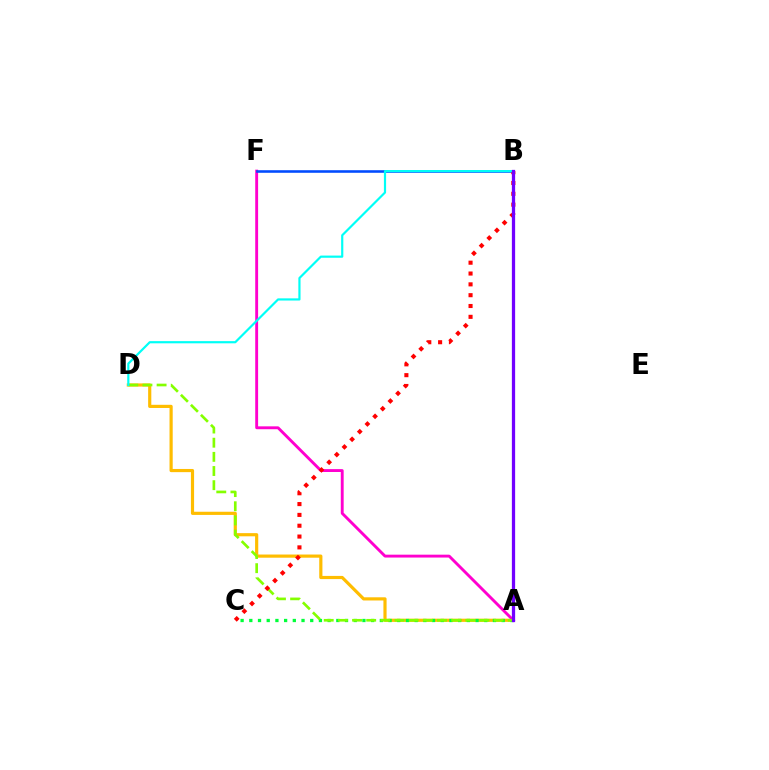{('A', 'D'): [{'color': '#ffbd00', 'line_style': 'solid', 'thickness': 2.29}, {'color': '#84ff00', 'line_style': 'dashed', 'thickness': 1.92}], ('A', 'F'): [{'color': '#ff00cf', 'line_style': 'solid', 'thickness': 2.07}], ('B', 'F'): [{'color': '#004bff', 'line_style': 'solid', 'thickness': 1.86}], ('A', 'C'): [{'color': '#00ff39', 'line_style': 'dotted', 'thickness': 2.36}], ('B', 'C'): [{'color': '#ff0000', 'line_style': 'dotted', 'thickness': 2.94}], ('B', 'D'): [{'color': '#00fff6', 'line_style': 'solid', 'thickness': 1.58}], ('A', 'B'): [{'color': '#7200ff', 'line_style': 'solid', 'thickness': 2.35}]}